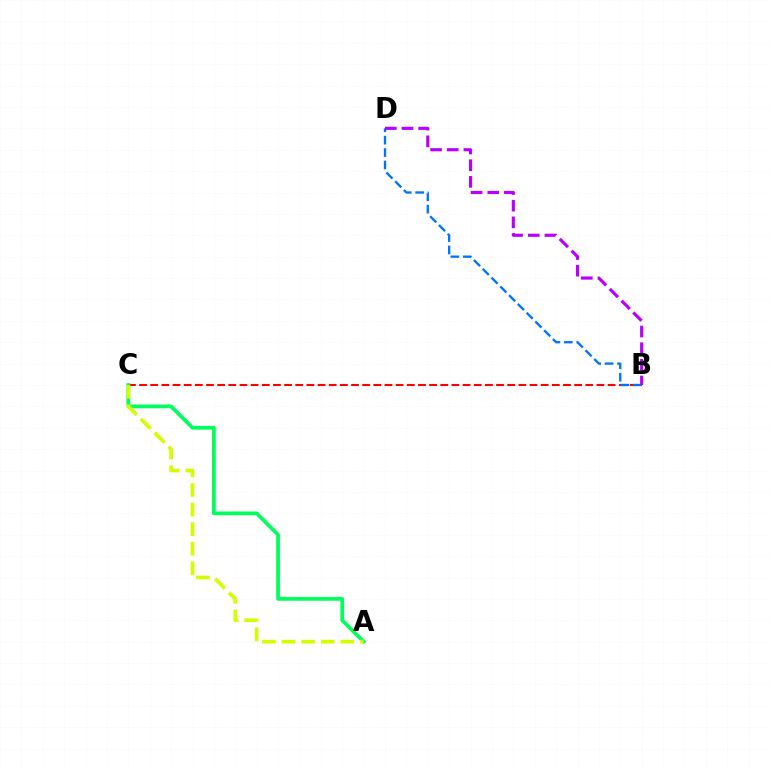{('B', 'C'): [{'color': '#ff0000', 'line_style': 'dashed', 'thickness': 1.52}], ('A', 'C'): [{'color': '#00ff5c', 'line_style': 'solid', 'thickness': 2.69}, {'color': '#d1ff00', 'line_style': 'dashed', 'thickness': 2.66}], ('B', 'D'): [{'color': '#0074ff', 'line_style': 'dashed', 'thickness': 1.69}, {'color': '#b900ff', 'line_style': 'dashed', 'thickness': 2.26}]}